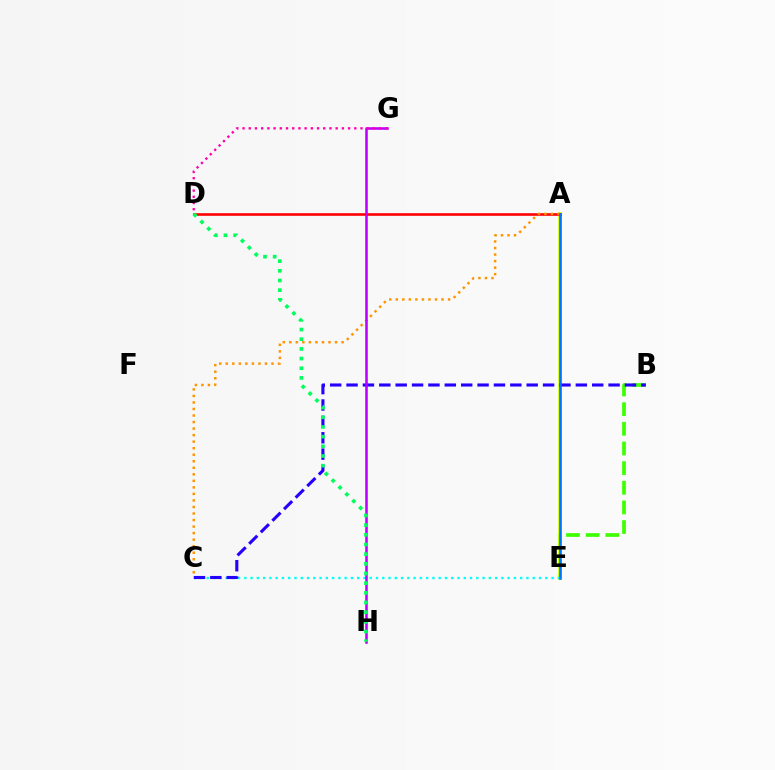{('B', 'E'): [{'color': '#3dff00', 'line_style': 'dashed', 'thickness': 2.67}], ('A', 'E'): [{'color': '#d1ff00', 'line_style': 'solid', 'thickness': 2.62}, {'color': '#0074ff', 'line_style': 'solid', 'thickness': 1.86}], ('C', 'E'): [{'color': '#00fff6', 'line_style': 'dotted', 'thickness': 1.7}], ('A', 'D'): [{'color': '#ff0000', 'line_style': 'solid', 'thickness': 1.88}], ('A', 'C'): [{'color': '#ff9400', 'line_style': 'dotted', 'thickness': 1.77}], ('B', 'C'): [{'color': '#2500ff', 'line_style': 'dashed', 'thickness': 2.22}], ('G', 'H'): [{'color': '#b900ff', 'line_style': 'solid', 'thickness': 1.83}], ('D', 'H'): [{'color': '#00ff5c', 'line_style': 'dotted', 'thickness': 2.63}], ('D', 'G'): [{'color': '#ff00ac', 'line_style': 'dotted', 'thickness': 1.69}]}